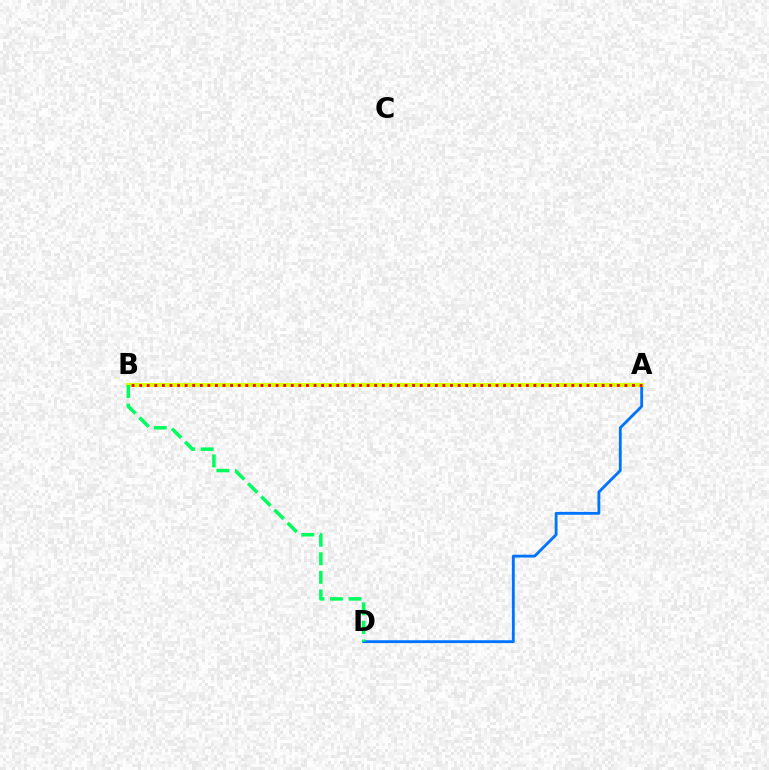{('A', 'D'): [{'color': '#0074ff', 'line_style': 'solid', 'thickness': 2.04}], ('A', 'B'): [{'color': '#b900ff', 'line_style': 'dashed', 'thickness': 1.54}, {'color': '#d1ff00', 'line_style': 'solid', 'thickness': 2.88}, {'color': '#ff0000', 'line_style': 'dotted', 'thickness': 2.06}], ('B', 'D'): [{'color': '#00ff5c', 'line_style': 'dashed', 'thickness': 2.52}]}